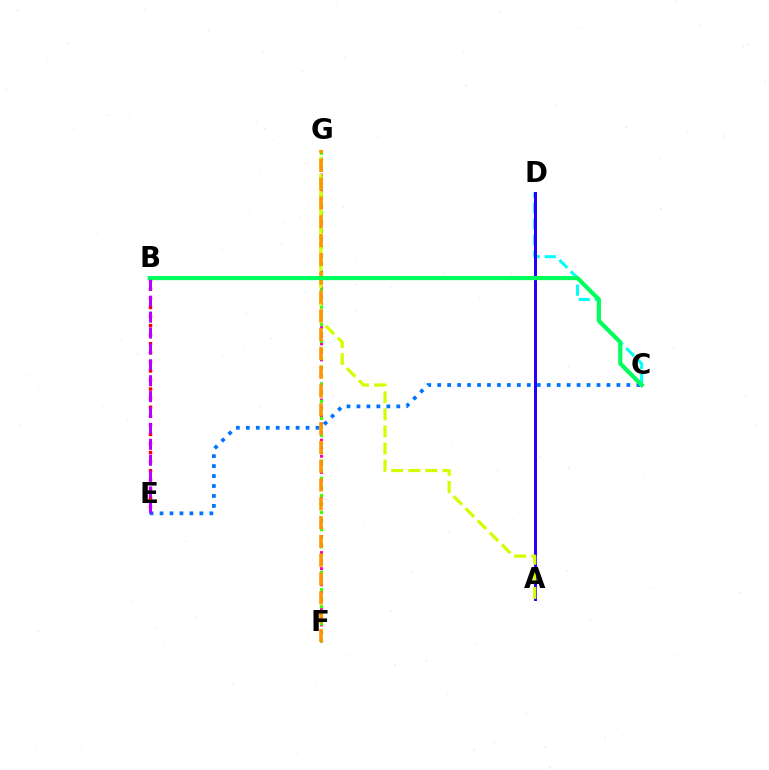{('B', 'E'): [{'color': '#ff0000', 'line_style': 'dotted', 'thickness': 2.46}, {'color': '#b900ff', 'line_style': 'dashed', 'thickness': 2.16}], ('C', 'D'): [{'color': '#00fff6', 'line_style': 'dashed', 'thickness': 2.18}], ('A', 'D'): [{'color': '#2500ff', 'line_style': 'solid', 'thickness': 2.15}], ('F', 'G'): [{'color': '#ff00ac', 'line_style': 'dotted', 'thickness': 2.18}, {'color': '#3dff00', 'line_style': 'dotted', 'thickness': 2.32}, {'color': '#ff9400', 'line_style': 'dashed', 'thickness': 2.55}], ('A', 'G'): [{'color': '#d1ff00', 'line_style': 'dashed', 'thickness': 2.32}], ('C', 'E'): [{'color': '#0074ff', 'line_style': 'dotted', 'thickness': 2.71}], ('B', 'C'): [{'color': '#00ff5c', 'line_style': 'solid', 'thickness': 3.0}]}